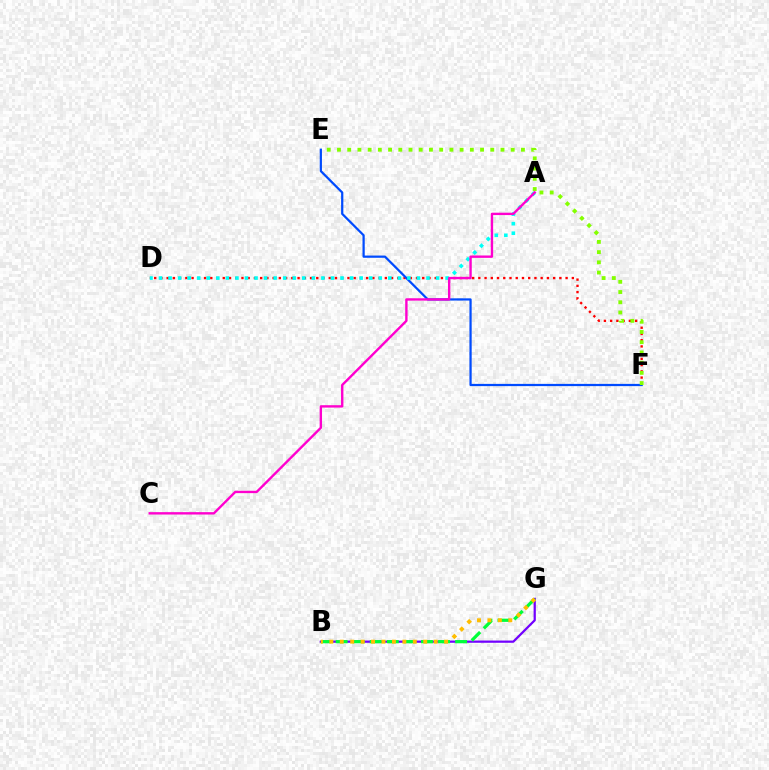{('B', 'G'): [{'color': '#7200ff', 'line_style': 'solid', 'thickness': 1.61}, {'color': '#00ff39', 'line_style': 'dashed', 'thickness': 2.32}, {'color': '#ffbd00', 'line_style': 'dotted', 'thickness': 2.84}], ('D', 'F'): [{'color': '#ff0000', 'line_style': 'dotted', 'thickness': 1.69}], ('E', 'F'): [{'color': '#004bff', 'line_style': 'solid', 'thickness': 1.61}, {'color': '#84ff00', 'line_style': 'dotted', 'thickness': 2.78}], ('A', 'D'): [{'color': '#00fff6', 'line_style': 'dotted', 'thickness': 2.6}], ('A', 'C'): [{'color': '#ff00cf', 'line_style': 'solid', 'thickness': 1.71}]}